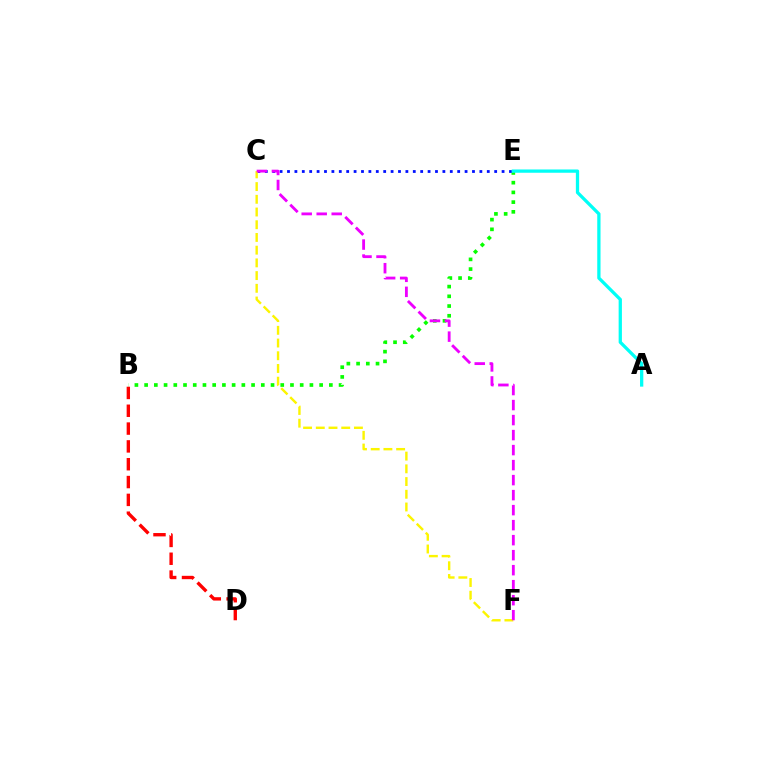{('B', 'E'): [{'color': '#08ff00', 'line_style': 'dotted', 'thickness': 2.64}], ('C', 'E'): [{'color': '#0010ff', 'line_style': 'dotted', 'thickness': 2.01}], ('C', 'F'): [{'color': '#fcf500', 'line_style': 'dashed', 'thickness': 1.73}, {'color': '#ee00ff', 'line_style': 'dashed', 'thickness': 2.04}], ('B', 'D'): [{'color': '#ff0000', 'line_style': 'dashed', 'thickness': 2.42}], ('A', 'E'): [{'color': '#00fff6', 'line_style': 'solid', 'thickness': 2.36}]}